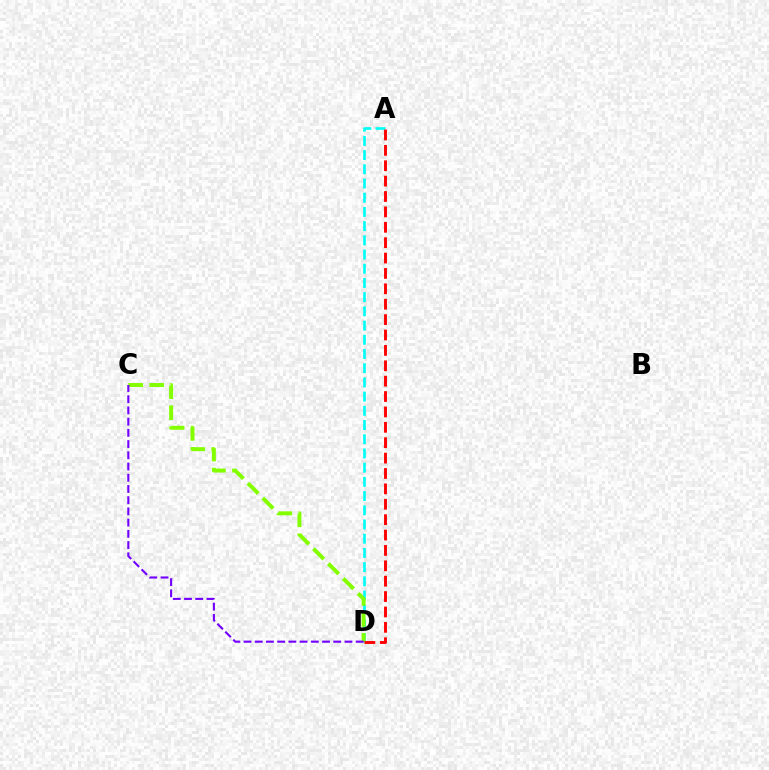{('A', 'D'): [{'color': '#00fff6', 'line_style': 'dashed', 'thickness': 1.93}, {'color': '#ff0000', 'line_style': 'dashed', 'thickness': 2.09}], ('C', 'D'): [{'color': '#84ff00', 'line_style': 'dashed', 'thickness': 2.86}, {'color': '#7200ff', 'line_style': 'dashed', 'thickness': 1.52}]}